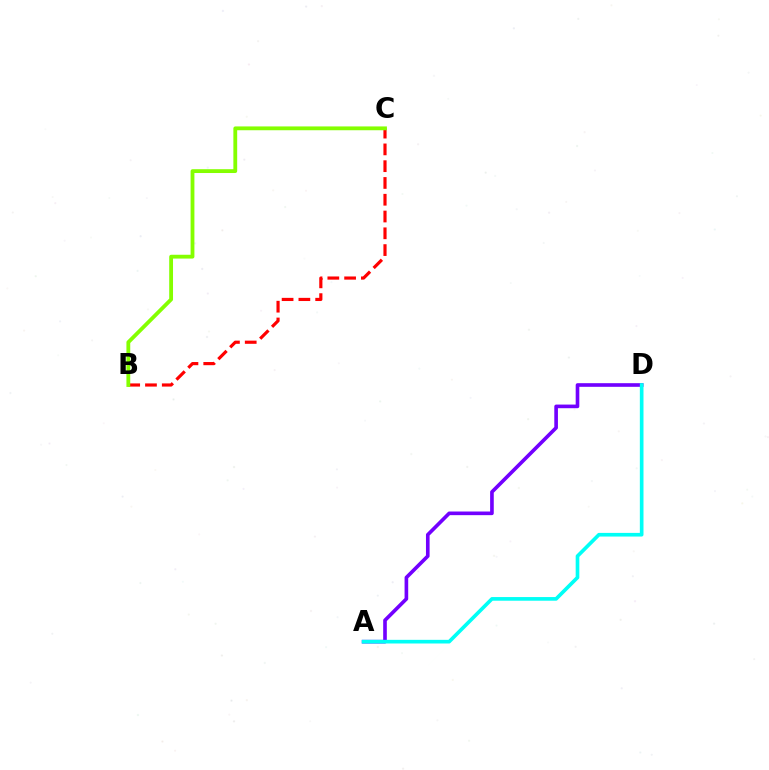{('B', 'C'): [{'color': '#ff0000', 'line_style': 'dashed', 'thickness': 2.28}, {'color': '#84ff00', 'line_style': 'solid', 'thickness': 2.75}], ('A', 'D'): [{'color': '#7200ff', 'line_style': 'solid', 'thickness': 2.62}, {'color': '#00fff6', 'line_style': 'solid', 'thickness': 2.63}]}